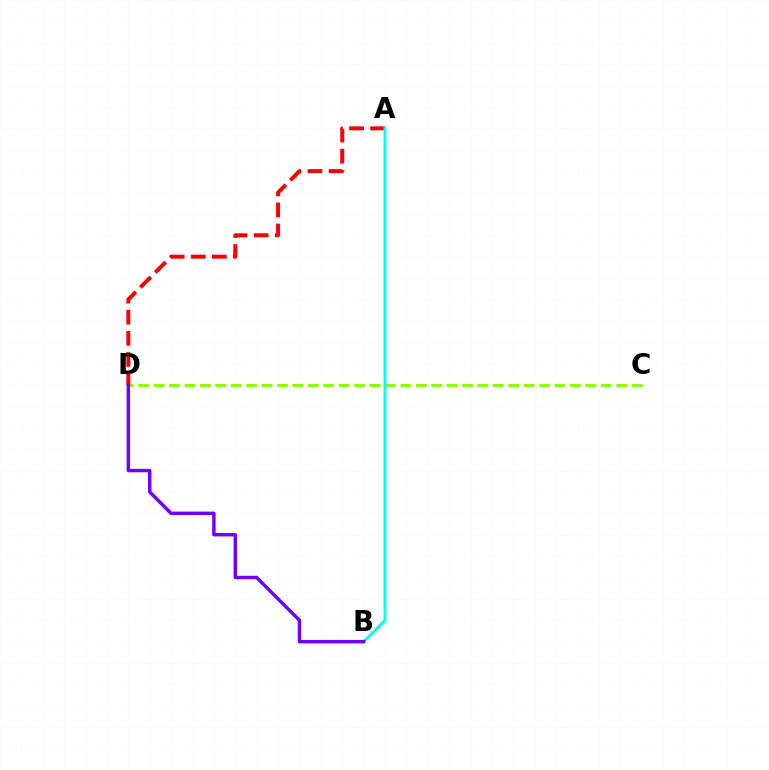{('C', 'D'): [{'color': '#84ff00', 'line_style': 'dashed', 'thickness': 2.09}], ('A', 'D'): [{'color': '#ff0000', 'line_style': 'dashed', 'thickness': 2.86}], ('A', 'B'): [{'color': '#00fff6', 'line_style': 'solid', 'thickness': 2.08}], ('B', 'D'): [{'color': '#7200ff', 'line_style': 'solid', 'thickness': 2.47}]}